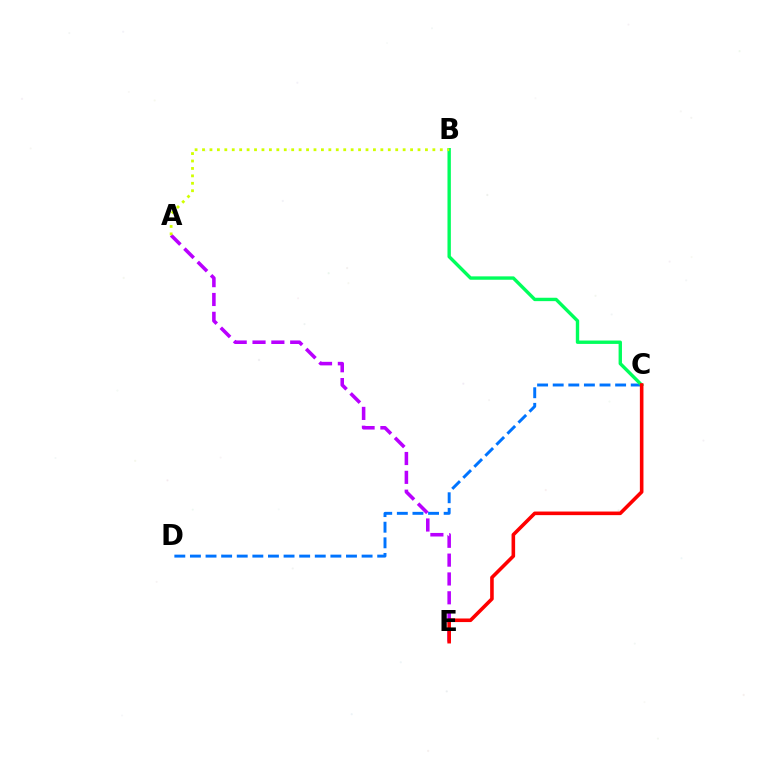{('C', 'D'): [{'color': '#0074ff', 'line_style': 'dashed', 'thickness': 2.12}], ('B', 'C'): [{'color': '#00ff5c', 'line_style': 'solid', 'thickness': 2.44}], ('A', 'E'): [{'color': '#b900ff', 'line_style': 'dashed', 'thickness': 2.56}], ('C', 'E'): [{'color': '#ff0000', 'line_style': 'solid', 'thickness': 2.58}], ('A', 'B'): [{'color': '#d1ff00', 'line_style': 'dotted', 'thickness': 2.02}]}